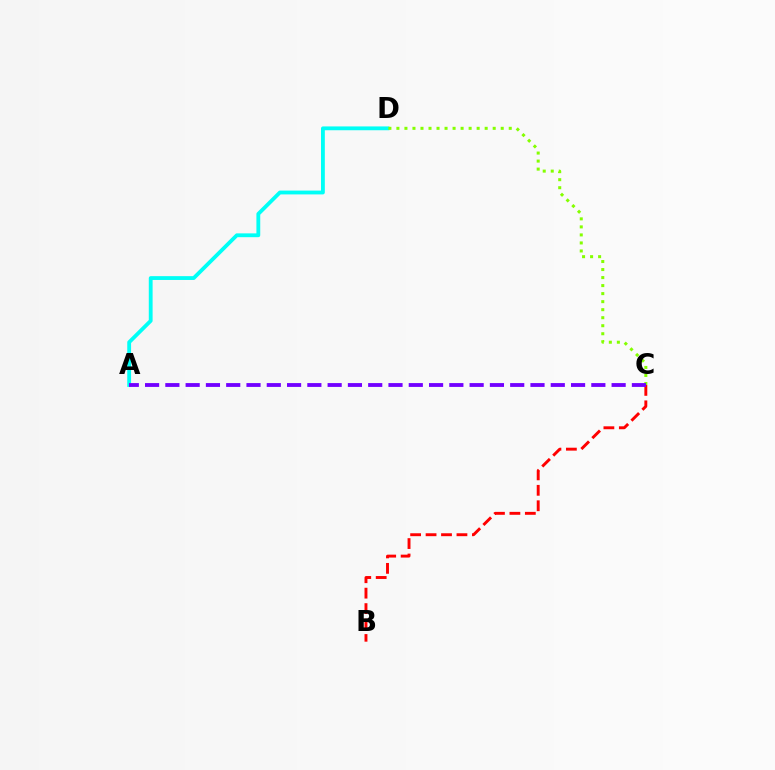{('A', 'D'): [{'color': '#00fff6', 'line_style': 'solid', 'thickness': 2.75}], ('C', 'D'): [{'color': '#84ff00', 'line_style': 'dotted', 'thickness': 2.18}], ('B', 'C'): [{'color': '#ff0000', 'line_style': 'dashed', 'thickness': 2.1}], ('A', 'C'): [{'color': '#7200ff', 'line_style': 'dashed', 'thickness': 2.76}]}